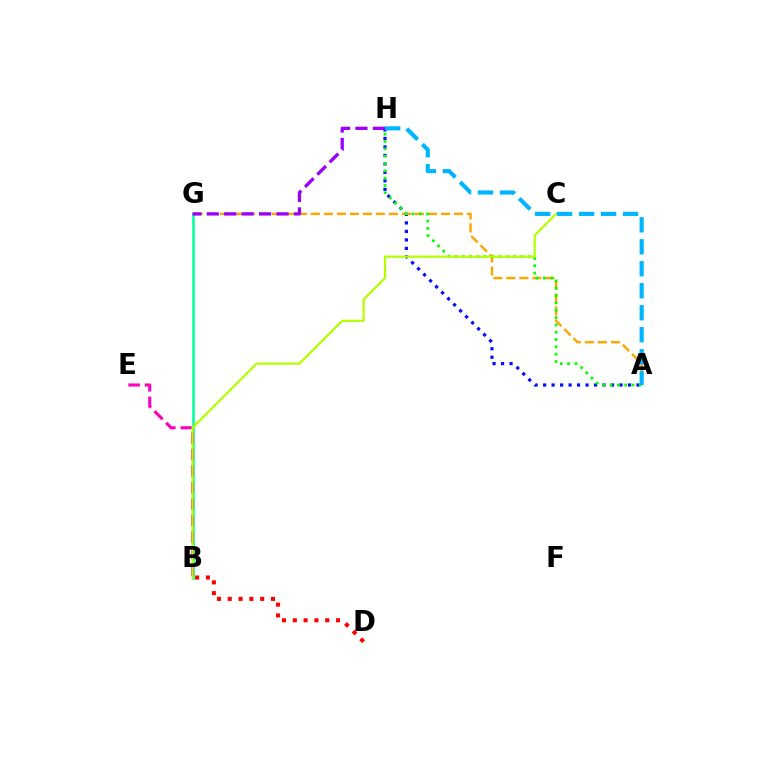{('A', 'H'): [{'color': '#0010ff', 'line_style': 'dotted', 'thickness': 2.31}, {'color': '#08ff00', 'line_style': 'dotted', 'thickness': 1.99}, {'color': '#00b5ff', 'line_style': 'dashed', 'thickness': 2.99}], ('B', 'G'): [{'color': '#00ff9d', 'line_style': 'solid', 'thickness': 1.85}], ('A', 'G'): [{'color': '#ffa500', 'line_style': 'dashed', 'thickness': 1.77}], ('B', 'E'): [{'color': '#ff00bd', 'line_style': 'dashed', 'thickness': 2.24}], ('G', 'H'): [{'color': '#9b00ff', 'line_style': 'dashed', 'thickness': 2.37}], ('B', 'C'): [{'color': '#b3ff00', 'line_style': 'solid', 'thickness': 1.6}], ('B', 'D'): [{'color': '#ff0000', 'line_style': 'dotted', 'thickness': 2.94}]}